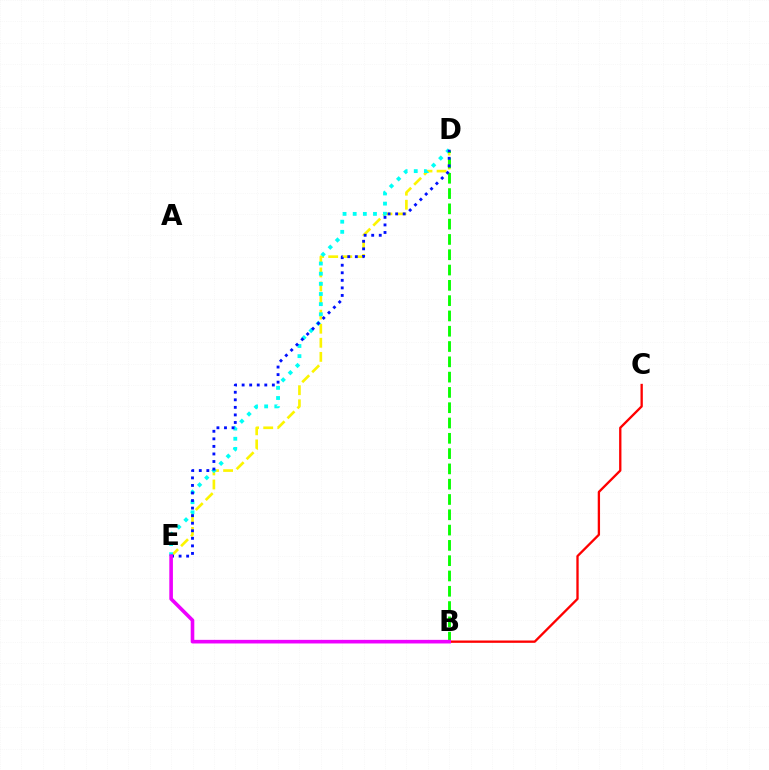{('D', 'E'): [{'color': '#fcf500', 'line_style': 'dashed', 'thickness': 1.91}, {'color': '#00fff6', 'line_style': 'dotted', 'thickness': 2.76}, {'color': '#0010ff', 'line_style': 'dotted', 'thickness': 2.05}], ('B', 'C'): [{'color': '#ff0000', 'line_style': 'solid', 'thickness': 1.67}], ('B', 'D'): [{'color': '#08ff00', 'line_style': 'dashed', 'thickness': 2.08}], ('B', 'E'): [{'color': '#ee00ff', 'line_style': 'solid', 'thickness': 2.6}]}